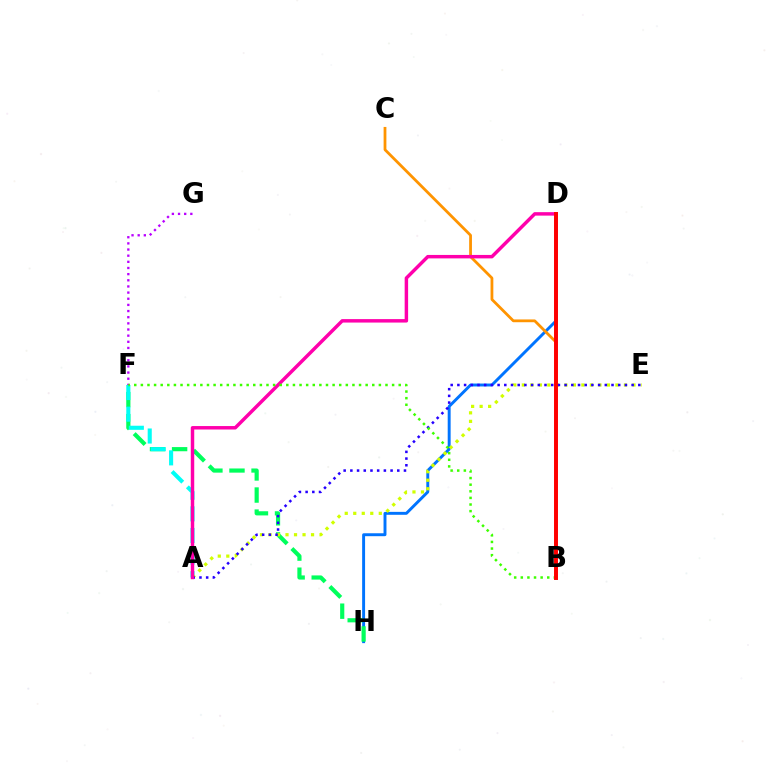{('D', 'H'): [{'color': '#0074ff', 'line_style': 'solid', 'thickness': 2.11}], ('F', 'H'): [{'color': '#00ff5c', 'line_style': 'dashed', 'thickness': 3.0}], ('B', 'C'): [{'color': '#ff9400', 'line_style': 'solid', 'thickness': 2.0}], ('A', 'F'): [{'color': '#00fff6', 'line_style': 'dashed', 'thickness': 2.94}], ('A', 'E'): [{'color': '#d1ff00', 'line_style': 'dotted', 'thickness': 2.31}, {'color': '#2500ff', 'line_style': 'dotted', 'thickness': 1.82}], ('F', 'G'): [{'color': '#b900ff', 'line_style': 'dotted', 'thickness': 1.67}], ('A', 'D'): [{'color': '#ff00ac', 'line_style': 'solid', 'thickness': 2.49}], ('B', 'F'): [{'color': '#3dff00', 'line_style': 'dotted', 'thickness': 1.8}], ('B', 'D'): [{'color': '#ff0000', 'line_style': 'solid', 'thickness': 2.84}]}